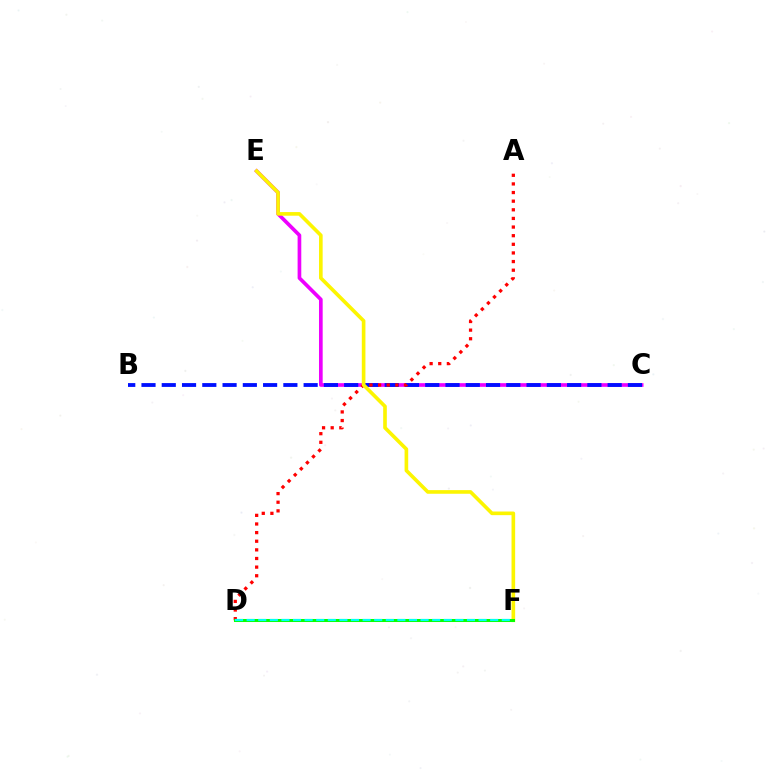{('C', 'E'): [{'color': '#ee00ff', 'line_style': 'solid', 'thickness': 2.65}], ('B', 'C'): [{'color': '#0010ff', 'line_style': 'dashed', 'thickness': 2.75}], ('A', 'D'): [{'color': '#ff0000', 'line_style': 'dotted', 'thickness': 2.34}], ('E', 'F'): [{'color': '#fcf500', 'line_style': 'solid', 'thickness': 2.61}], ('D', 'F'): [{'color': '#08ff00', 'line_style': 'solid', 'thickness': 2.18}, {'color': '#00fff6', 'line_style': 'dashed', 'thickness': 1.58}]}